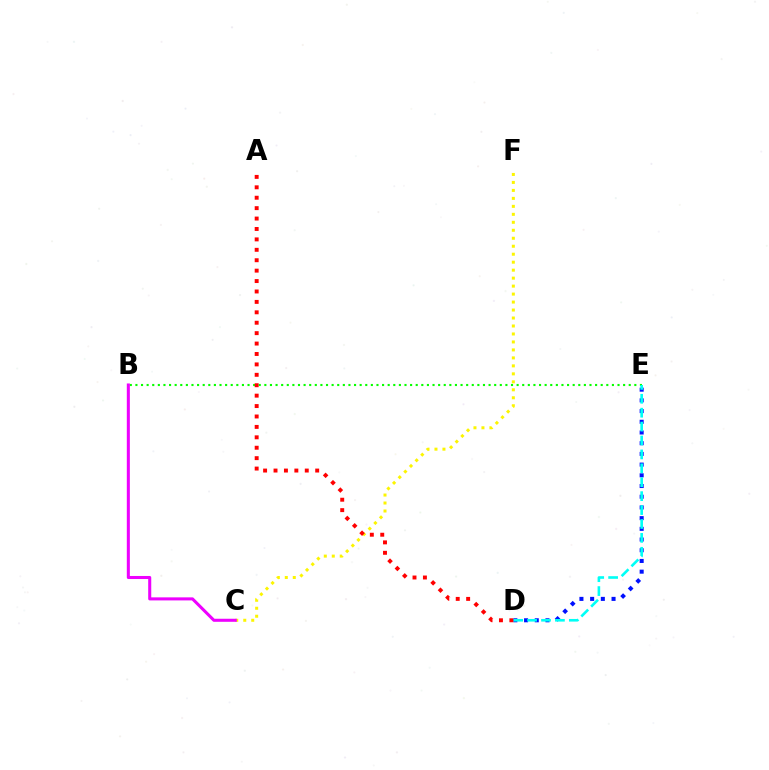{('B', 'E'): [{'color': '#08ff00', 'line_style': 'dotted', 'thickness': 1.52}], ('D', 'E'): [{'color': '#0010ff', 'line_style': 'dotted', 'thickness': 2.91}, {'color': '#00fff6', 'line_style': 'dashed', 'thickness': 1.89}], ('C', 'F'): [{'color': '#fcf500', 'line_style': 'dotted', 'thickness': 2.17}], ('B', 'C'): [{'color': '#ee00ff', 'line_style': 'solid', 'thickness': 2.2}], ('A', 'D'): [{'color': '#ff0000', 'line_style': 'dotted', 'thickness': 2.83}]}